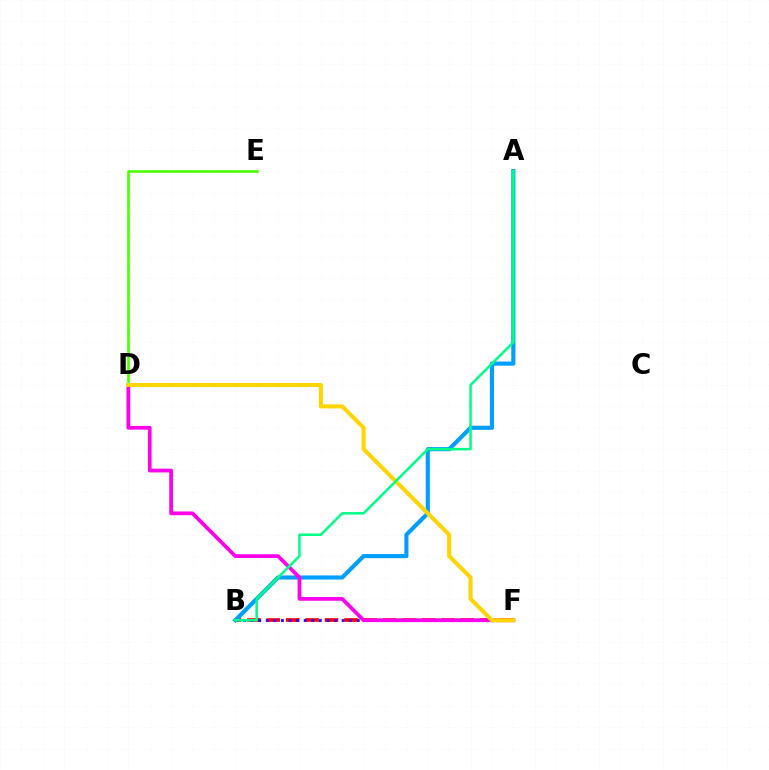{('B', 'F'): [{'color': '#ff0000', 'line_style': 'dashed', 'thickness': 2.64}, {'color': '#3700ff', 'line_style': 'dotted', 'thickness': 2.06}], ('D', 'E'): [{'color': '#4fff00', 'line_style': 'solid', 'thickness': 1.9}], ('A', 'B'): [{'color': '#009eff', 'line_style': 'solid', 'thickness': 2.97}, {'color': '#00ff86', 'line_style': 'solid', 'thickness': 1.81}], ('D', 'F'): [{'color': '#ff00ed', 'line_style': 'solid', 'thickness': 2.68}, {'color': '#ffd500', 'line_style': 'solid', 'thickness': 2.91}]}